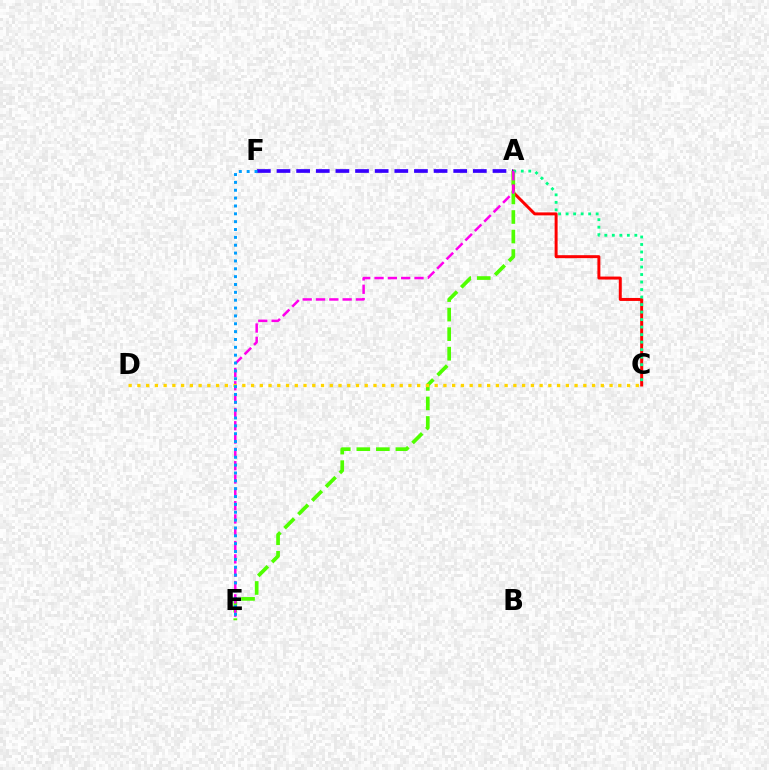{('A', 'C'): [{'color': '#ff0000', 'line_style': 'solid', 'thickness': 2.14}, {'color': '#00ff86', 'line_style': 'dotted', 'thickness': 2.04}], ('A', 'E'): [{'color': '#4fff00', 'line_style': 'dashed', 'thickness': 2.65}, {'color': '#ff00ed', 'line_style': 'dashed', 'thickness': 1.81}], ('A', 'F'): [{'color': '#3700ff', 'line_style': 'dashed', 'thickness': 2.67}], ('C', 'D'): [{'color': '#ffd500', 'line_style': 'dotted', 'thickness': 2.38}], ('E', 'F'): [{'color': '#009eff', 'line_style': 'dotted', 'thickness': 2.13}]}